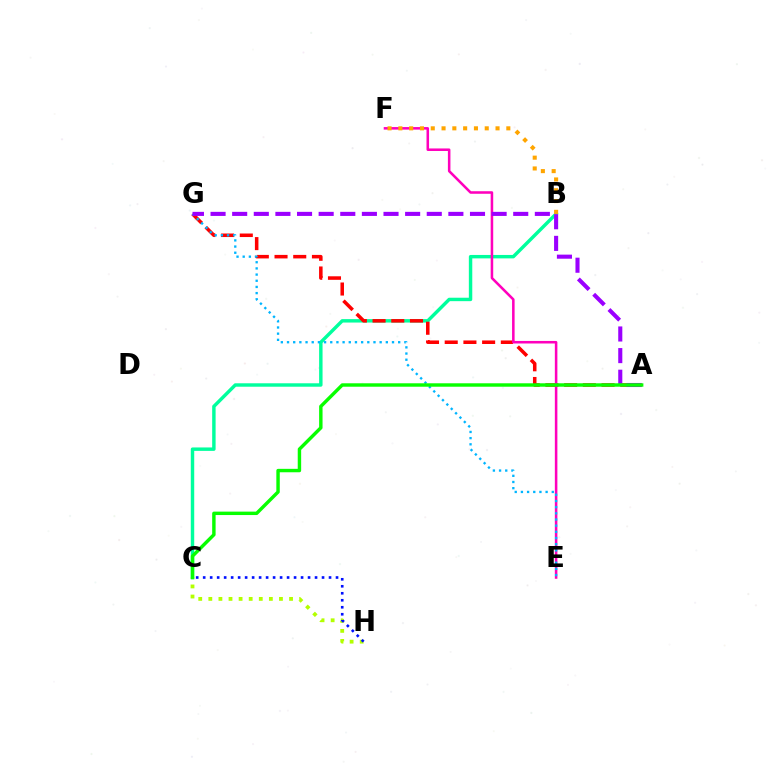{('B', 'C'): [{'color': '#00ff9d', 'line_style': 'solid', 'thickness': 2.47}], ('A', 'G'): [{'color': '#ff0000', 'line_style': 'dashed', 'thickness': 2.54}, {'color': '#9b00ff', 'line_style': 'dashed', 'thickness': 2.94}], ('C', 'H'): [{'color': '#b3ff00', 'line_style': 'dotted', 'thickness': 2.74}, {'color': '#0010ff', 'line_style': 'dotted', 'thickness': 1.9}], ('E', 'F'): [{'color': '#ff00bd', 'line_style': 'solid', 'thickness': 1.83}], ('E', 'G'): [{'color': '#00b5ff', 'line_style': 'dotted', 'thickness': 1.68}], ('A', 'C'): [{'color': '#08ff00', 'line_style': 'solid', 'thickness': 2.47}], ('B', 'F'): [{'color': '#ffa500', 'line_style': 'dotted', 'thickness': 2.93}]}